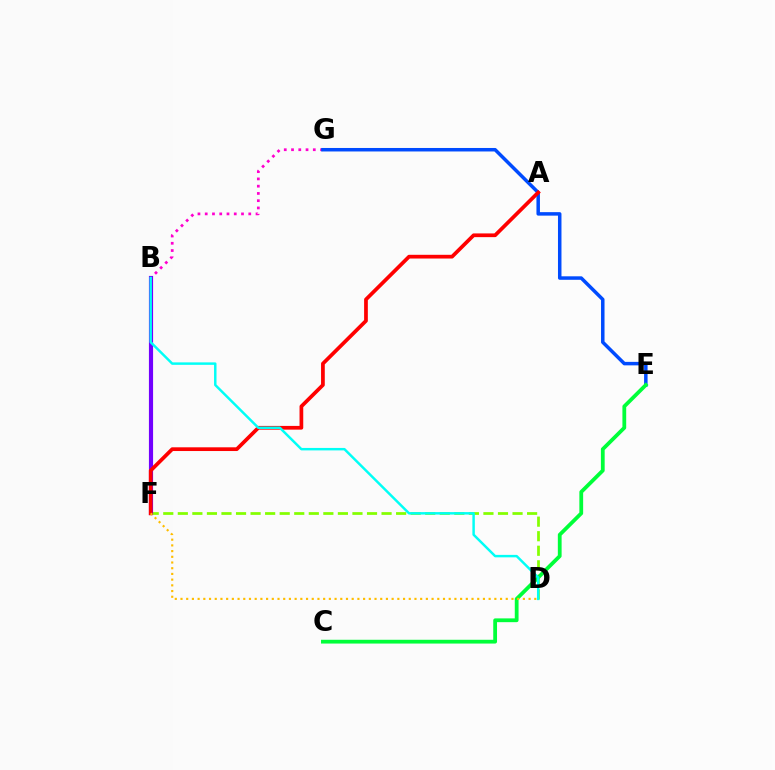{('B', 'G'): [{'color': '#ff00cf', 'line_style': 'dotted', 'thickness': 1.97}], ('E', 'G'): [{'color': '#004bff', 'line_style': 'solid', 'thickness': 2.51}], ('D', 'F'): [{'color': '#84ff00', 'line_style': 'dashed', 'thickness': 1.98}, {'color': '#ffbd00', 'line_style': 'dotted', 'thickness': 1.55}], ('B', 'F'): [{'color': '#7200ff', 'line_style': 'solid', 'thickness': 2.99}], ('C', 'E'): [{'color': '#00ff39', 'line_style': 'solid', 'thickness': 2.72}], ('A', 'F'): [{'color': '#ff0000', 'line_style': 'solid', 'thickness': 2.68}], ('B', 'D'): [{'color': '#00fff6', 'line_style': 'solid', 'thickness': 1.77}]}